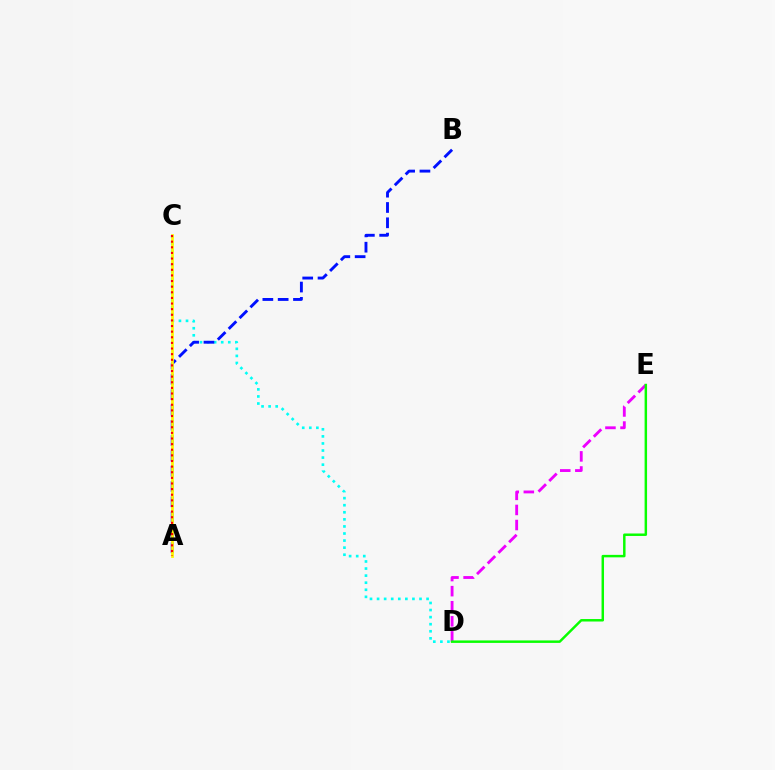{('C', 'D'): [{'color': '#00fff6', 'line_style': 'dotted', 'thickness': 1.92}], ('D', 'E'): [{'color': '#ee00ff', 'line_style': 'dashed', 'thickness': 2.05}, {'color': '#08ff00', 'line_style': 'solid', 'thickness': 1.78}], ('A', 'B'): [{'color': '#0010ff', 'line_style': 'dashed', 'thickness': 2.08}], ('A', 'C'): [{'color': '#fcf500', 'line_style': 'solid', 'thickness': 1.96}, {'color': '#ff0000', 'line_style': 'dotted', 'thickness': 1.53}]}